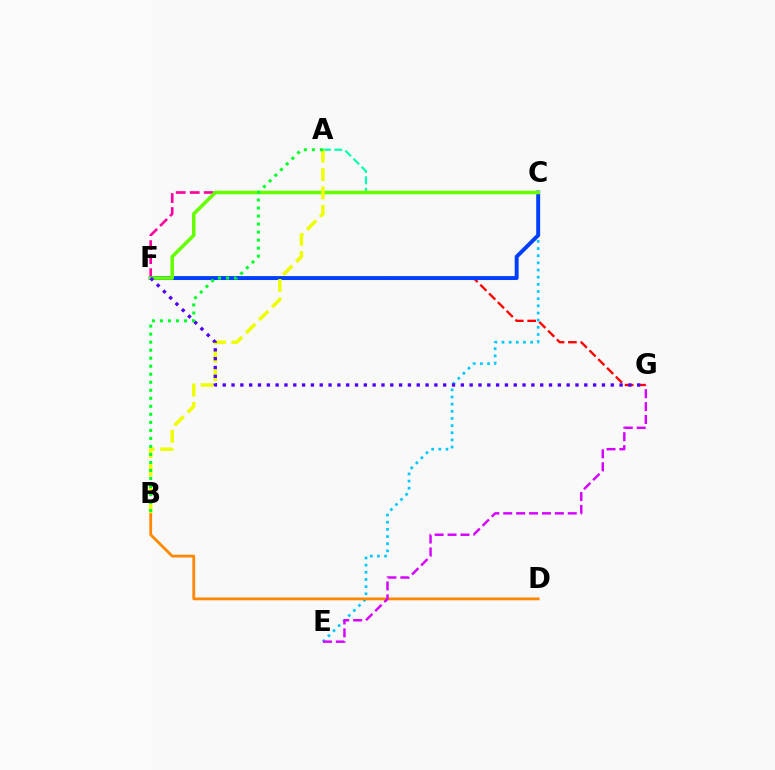{('A', 'C'): [{'color': '#00ffaf', 'line_style': 'dashed', 'thickness': 1.55}], ('C', 'F'): [{'color': '#ff00a0', 'line_style': 'dashed', 'thickness': 1.9}, {'color': '#003fff', 'line_style': 'solid', 'thickness': 2.83}, {'color': '#66ff00', 'line_style': 'solid', 'thickness': 2.56}], ('C', 'E'): [{'color': '#00c7ff', 'line_style': 'dotted', 'thickness': 1.95}], ('B', 'D'): [{'color': '#ff8800', 'line_style': 'solid', 'thickness': 2.02}], ('F', 'G'): [{'color': '#ff0000', 'line_style': 'dashed', 'thickness': 1.68}, {'color': '#4f00ff', 'line_style': 'dotted', 'thickness': 2.4}], ('E', 'G'): [{'color': '#d600ff', 'line_style': 'dashed', 'thickness': 1.75}], ('A', 'B'): [{'color': '#eeff00', 'line_style': 'dashed', 'thickness': 2.5}, {'color': '#00ff27', 'line_style': 'dotted', 'thickness': 2.18}]}